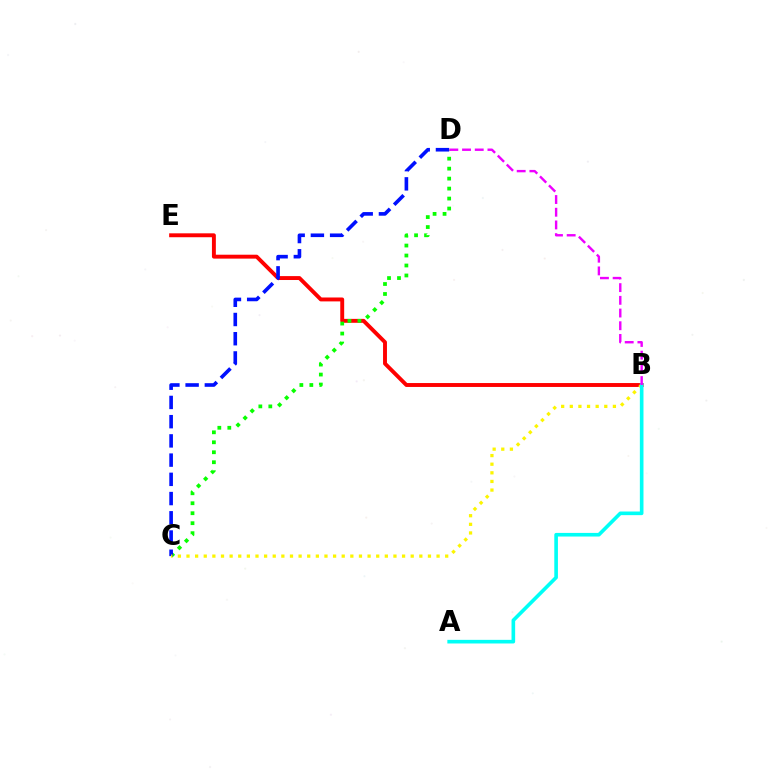{('B', 'E'): [{'color': '#ff0000', 'line_style': 'solid', 'thickness': 2.81}], ('C', 'D'): [{'color': '#08ff00', 'line_style': 'dotted', 'thickness': 2.71}, {'color': '#0010ff', 'line_style': 'dashed', 'thickness': 2.61}], ('B', 'C'): [{'color': '#fcf500', 'line_style': 'dotted', 'thickness': 2.34}], ('A', 'B'): [{'color': '#00fff6', 'line_style': 'solid', 'thickness': 2.61}], ('B', 'D'): [{'color': '#ee00ff', 'line_style': 'dashed', 'thickness': 1.73}]}